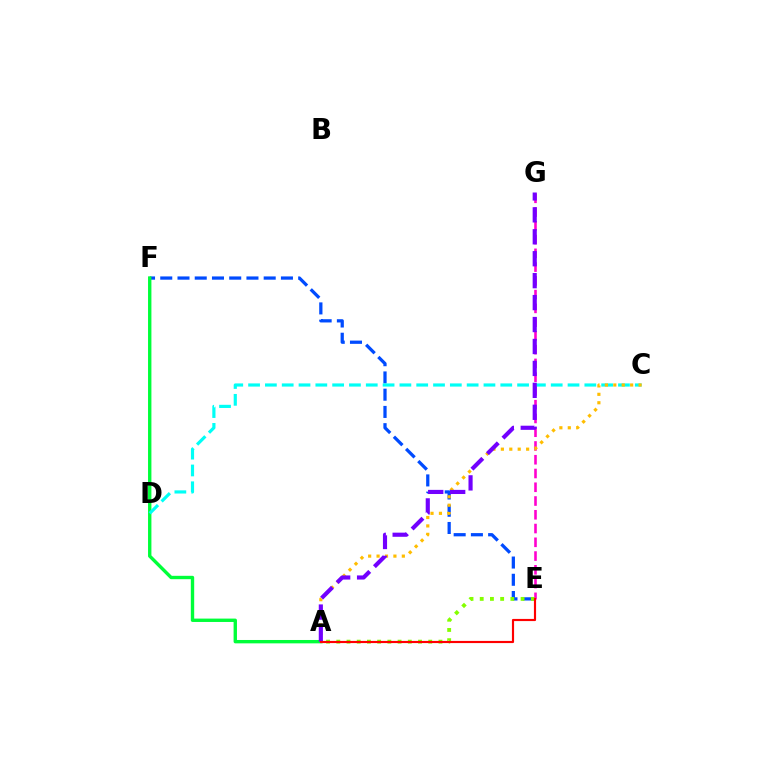{('E', 'F'): [{'color': '#004bff', 'line_style': 'dashed', 'thickness': 2.34}], ('E', 'G'): [{'color': '#ff00cf', 'line_style': 'dashed', 'thickness': 1.87}], ('A', 'F'): [{'color': '#00ff39', 'line_style': 'solid', 'thickness': 2.43}], ('A', 'E'): [{'color': '#84ff00', 'line_style': 'dotted', 'thickness': 2.78}, {'color': '#ff0000', 'line_style': 'solid', 'thickness': 1.55}], ('C', 'D'): [{'color': '#00fff6', 'line_style': 'dashed', 'thickness': 2.28}], ('A', 'C'): [{'color': '#ffbd00', 'line_style': 'dotted', 'thickness': 2.29}], ('A', 'G'): [{'color': '#7200ff', 'line_style': 'dashed', 'thickness': 2.98}]}